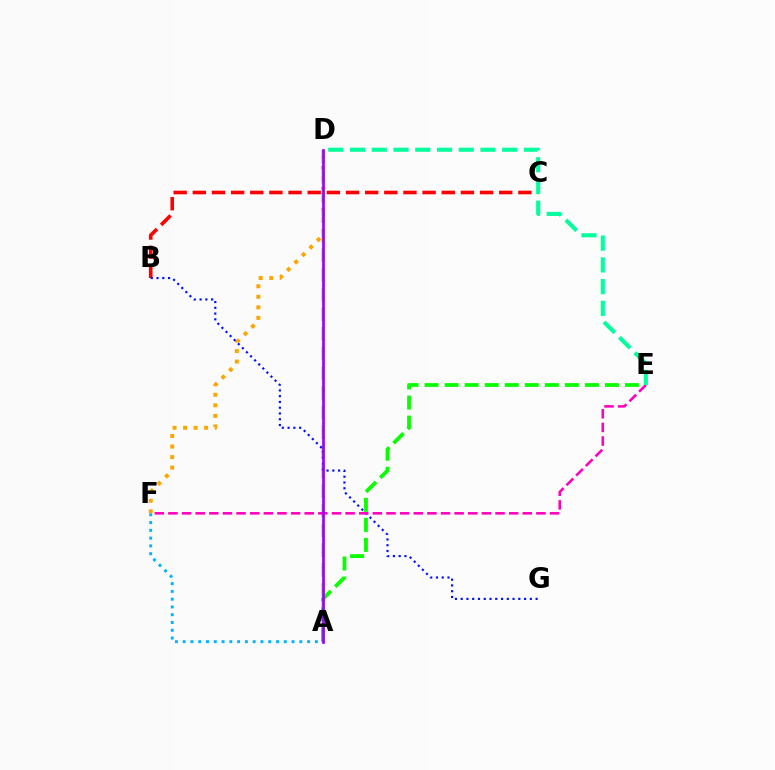{('D', 'F'): [{'color': '#ffa500', 'line_style': 'dotted', 'thickness': 2.86}], ('B', 'C'): [{'color': '#ff0000', 'line_style': 'dashed', 'thickness': 2.6}], ('A', 'D'): [{'color': '#b3ff00', 'line_style': 'dashed', 'thickness': 2.67}, {'color': '#9b00ff', 'line_style': 'solid', 'thickness': 1.93}], ('B', 'G'): [{'color': '#0010ff', 'line_style': 'dotted', 'thickness': 1.57}], ('A', 'E'): [{'color': '#08ff00', 'line_style': 'dashed', 'thickness': 2.72}], ('E', 'F'): [{'color': '#ff00bd', 'line_style': 'dashed', 'thickness': 1.85}], ('A', 'F'): [{'color': '#00b5ff', 'line_style': 'dotted', 'thickness': 2.11}], ('D', 'E'): [{'color': '#00ff9d', 'line_style': 'dashed', 'thickness': 2.95}]}